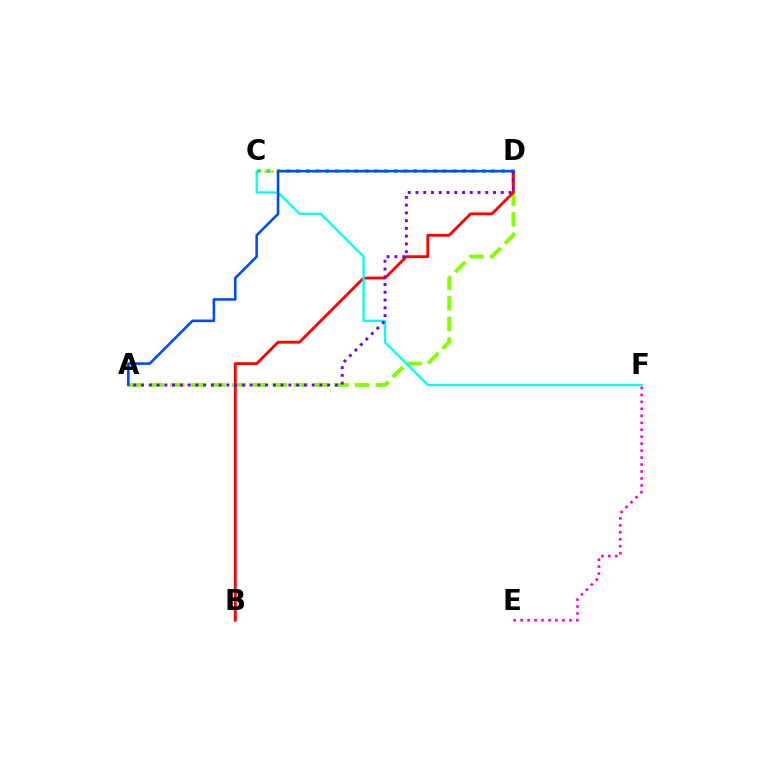{('A', 'D'): [{'color': '#84ff00', 'line_style': 'dashed', 'thickness': 2.79}, {'color': '#7200ff', 'line_style': 'dotted', 'thickness': 2.11}, {'color': '#004bff', 'line_style': 'solid', 'thickness': 1.87}], ('C', 'D'): [{'color': '#ffbd00', 'line_style': 'dotted', 'thickness': 1.85}, {'color': '#00ff39', 'line_style': 'dotted', 'thickness': 2.66}], ('B', 'D'): [{'color': '#ff0000', 'line_style': 'solid', 'thickness': 2.05}], ('C', 'F'): [{'color': '#00fff6', 'line_style': 'solid', 'thickness': 1.66}], ('E', 'F'): [{'color': '#ff00cf', 'line_style': 'dotted', 'thickness': 1.89}]}